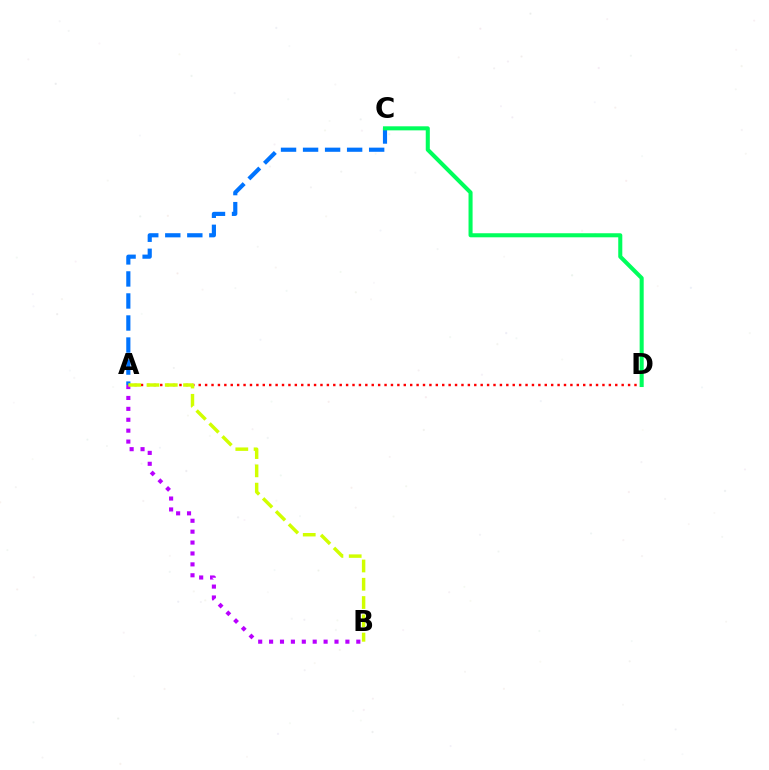{('A', 'D'): [{'color': '#ff0000', 'line_style': 'dotted', 'thickness': 1.74}], ('A', 'B'): [{'color': '#b900ff', 'line_style': 'dotted', 'thickness': 2.96}, {'color': '#d1ff00', 'line_style': 'dashed', 'thickness': 2.48}], ('A', 'C'): [{'color': '#0074ff', 'line_style': 'dashed', 'thickness': 2.99}], ('C', 'D'): [{'color': '#00ff5c', 'line_style': 'solid', 'thickness': 2.92}]}